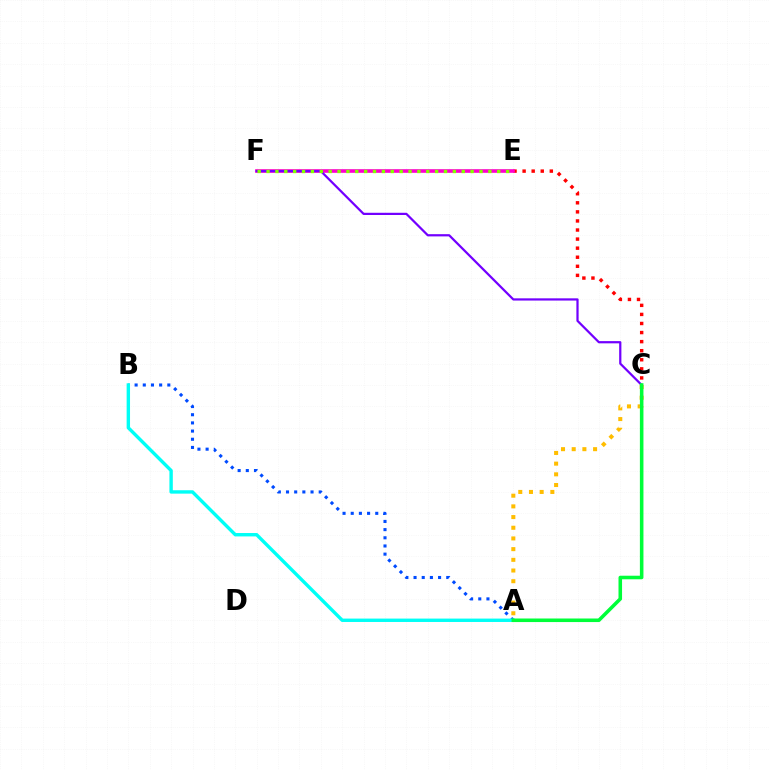{('A', 'B'): [{'color': '#004bff', 'line_style': 'dotted', 'thickness': 2.22}, {'color': '#00fff6', 'line_style': 'solid', 'thickness': 2.44}], ('C', 'E'): [{'color': '#ff0000', 'line_style': 'dotted', 'thickness': 2.46}], ('A', 'C'): [{'color': '#ffbd00', 'line_style': 'dotted', 'thickness': 2.9}, {'color': '#00ff39', 'line_style': 'solid', 'thickness': 2.56}], ('E', 'F'): [{'color': '#ff00cf', 'line_style': 'solid', 'thickness': 2.62}, {'color': '#84ff00', 'line_style': 'dotted', 'thickness': 2.41}], ('C', 'F'): [{'color': '#7200ff', 'line_style': 'solid', 'thickness': 1.6}]}